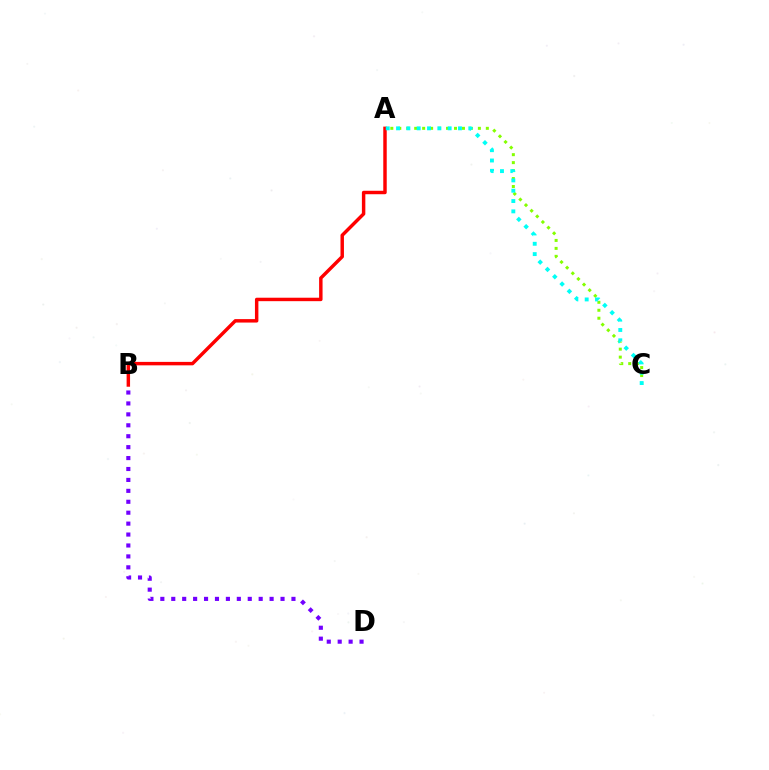{('A', 'C'): [{'color': '#84ff00', 'line_style': 'dotted', 'thickness': 2.16}, {'color': '#00fff6', 'line_style': 'dotted', 'thickness': 2.8}], ('A', 'B'): [{'color': '#ff0000', 'line_style': 'solid', 'thickness': 2.48}], ('B', 'D'): [{'color': '#7200ff', 'line_style': 'dotted', 'thickness': 2.97}]}